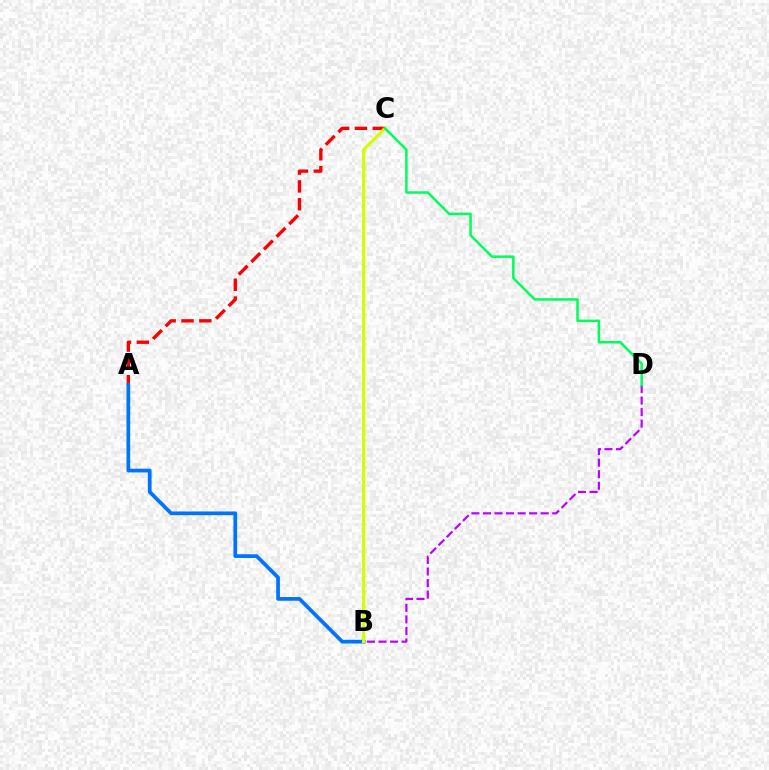{('B', 'D'): [{'color': '#b900ff', 'line_style': 'dashed', 'thickness': 1.57}], ('A', 'C'): [{'color': '#ff0000', 'line_style': 'dashed', 'thickness': 2.42}], ('A', 'B'): [{'color': '#0074ff', 'line_style': 'solid', 'thickness': 2.68}], ('B', 'C'): [{'color': '#d1ff00', 'line_style': 'solid', 'thickness': 2.27}], ('C', 'D'): [{'color': '#00ff5c', 'line_style': 'solid', 'thickness': 1.8}]}